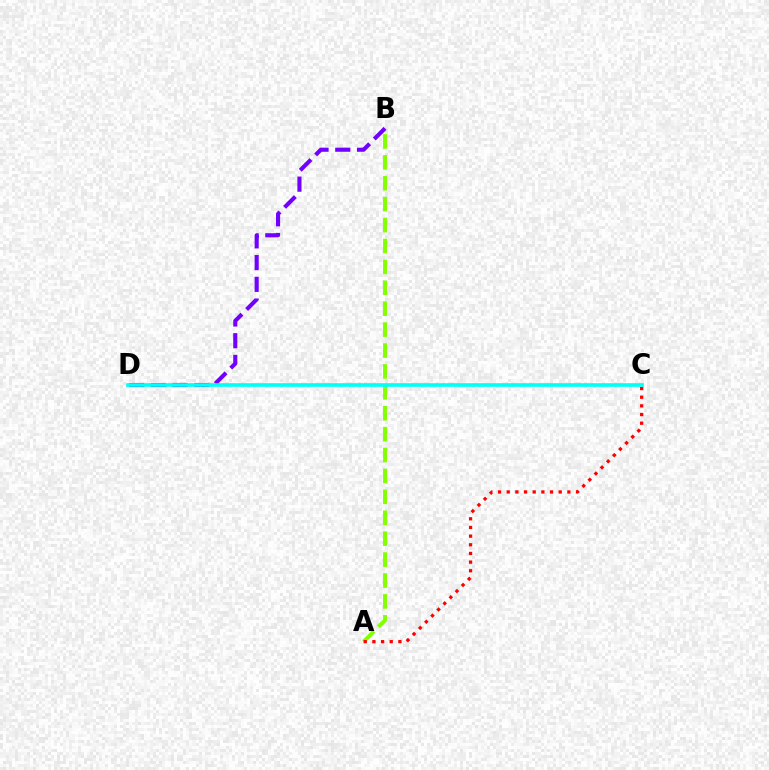{('A', 'B'): [{'color': '#84ff00', 'line_style': 'dashed', 'thickness': 2.84}], ('B', 'D'): [{'color': '#7200ff', 'line_style': 'dashed', 'thickness': 2.95}], ('A', 'C'): [{'color': '#ff0000', 'line_style': 'dotted', 'thickness': 2.35}], ('C', 'D'): [{'color': '#00fff6', 'line_style': 'solid', 'thickness': 2.61}]}